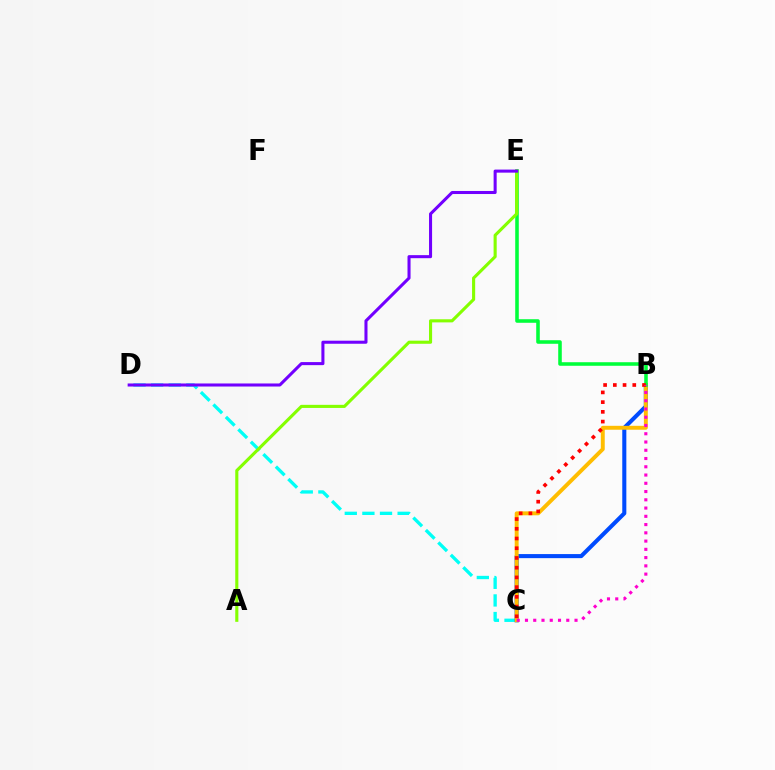{('C', 'D'): [{'color': '#00fff6', 'line_style': 'dashed', 'thickness': 2.39}], ('B', 'C'): [{'color': '#004bff', 'line_style': 'solid', 'thickness': 2.93}, {'color': '#ffbd00', 'line_style': 'solid', 'thickness': 2.82}, {'color': '#ff0000', 'line_style': 'dotted', 'thickness': 2.64}, {'color': '#ff00cf', 'line_style': 'dotted', 'thickness': 2.24}], ('B', 'E'): [{'color': '#00ff39', 'line_style': 'solid', 'thickness': 2.56}], ('A', 'E'): [{'color': '#84ff00', 'line_style': 'solid', 'thickness': 2.24}], ('D', 'E'): [{'color': '#7200ff', 'line_style': 'solid', 'thickness': 2.2}]}